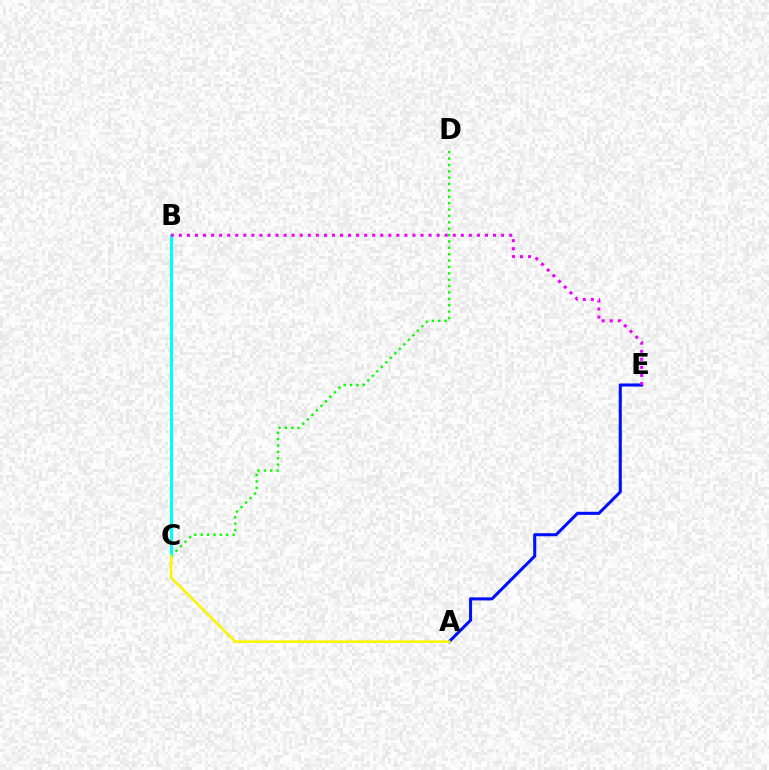{('C', 'D'): [{'color': '#08ff00', 'line_style': 'dotted', 'thickness': 1.73}], ('B', 'C'): [{'color': '#ff0000', 'line_style': 'solid', 'thickness': 2.03}, {'color': '#00fff6', 'line_style': 'solid', 'thickness': 2.24}], ('A', 'E'): [{'color': '#0010ff', 'line_style': 'solid', 'thickness': 2.2}], ('B', 'E'): [{'color': '#ee00ff', 'line_style': 'dotted', 'thickness': 2.19}], ('A', 'C'): [{'color': '#fcf500', 'line_style': 'solid', 'thickness': 1.89}]}